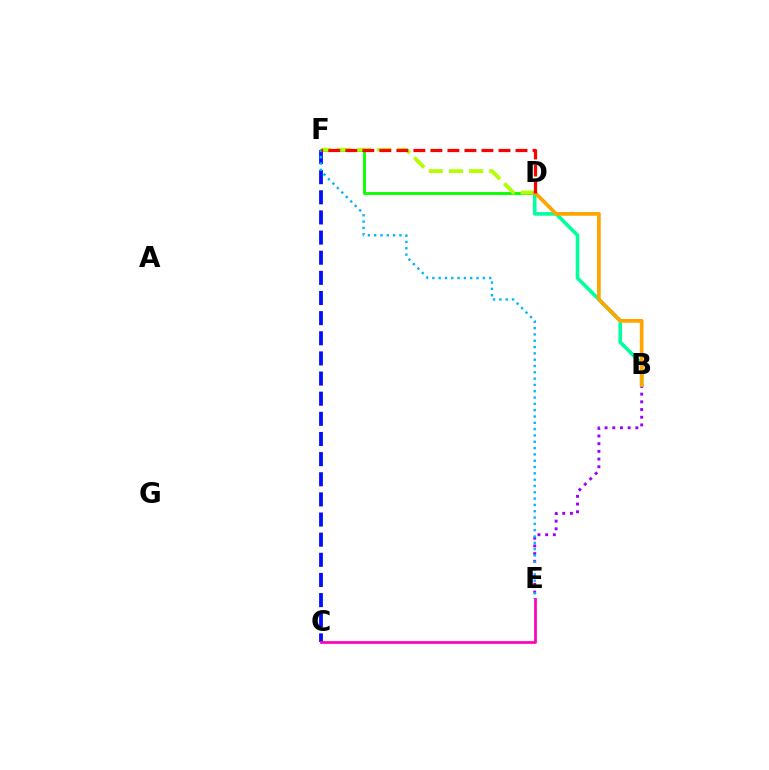{('C', 'F'): [{'color': '#0010ff', 'line_style': 'dashed', 'thickness': 2.74}], ('B', 'D'): [{'color': '#00ff9d', 'line_style': 'solid', 'thickness': 2.59}, {'color': '#ffa500', 'line_style': 'solid', 'thickness': 2.68}], ('D', 'F'): [{'color': '#08ff00', 'line_style': 'solid', 'thickness': 2.06}, {'color': '#b3ff00', 'line_style': 'dashed', 'thickness': 2.74}, {'color': '#ff0000', 'line_style': 'dashed', 'thickness': 2.31}], ('C', 'E'): [{'color': '#ff00bd', 'line_style': 'solid', 'thickness': 1.96}], ('B', 'E'): [{'color': '#9b00ff', 'line_style': 'dotted', 'thickness': 2.09}], ('E', 'F'): [{'color': '#00b5ff', 'line_style': 'dotted', 'thickness': 1.72}]}